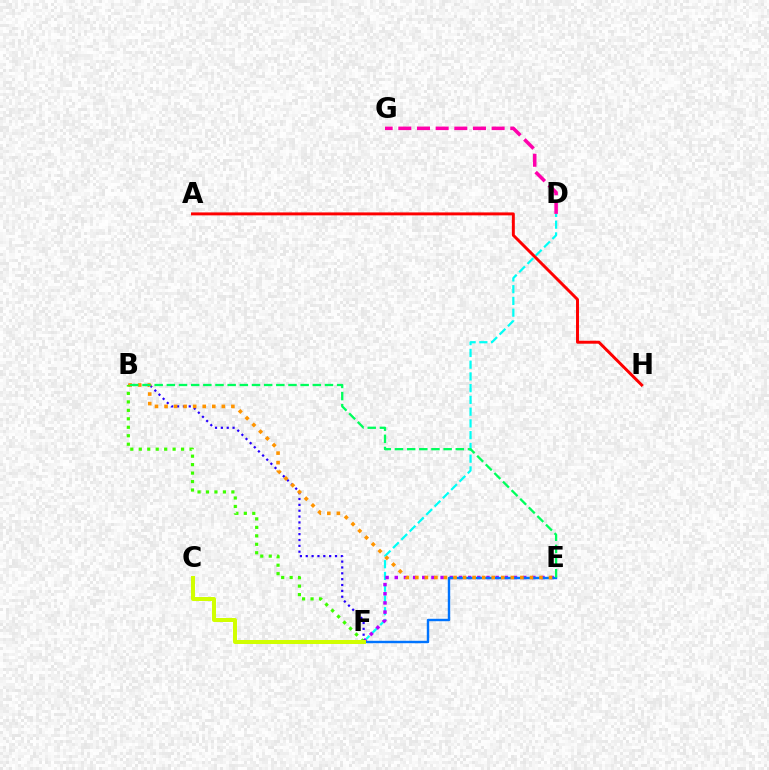{('D', 'F'): [{'color': '#00fff6', 'line_style': 'dashed', 'thickness': 1.6}], ('E', 'F'): [{'color': '#b900ff', 'line_style': 'dotted', 'thickness': 2.49}, {'color': '#0074ff', 'line_style': 'solid', 'thickness': 1.74}], ('B', 'F'): [{'color': '#2500ff', 'line_style': 'dotted', 'thickness': 1.59}, {'color': '#3dff00', 'line_style': 'dotted', 'thickness': 2.3}], ('B', 'E'): [{'color': '#ff9400', 'line_style': 'dotted', 'thickness': 2.59}, {'color': '#00ff5c', 'line_style': 'dashed', 'thickness': 1.65}], ('D', 'G'): [{'color': '#ff00ac', 'line_style': 'dashed', 'thickness': 2.54}], ('A', 'H'): [{'color': '#ff0000', 'line_style': 'solid', 'thickness': 2.12}], ('C', 'F'): [{'color': '#d1ff00', 'line_style': 'solid', 'thickness': 2.87}]}